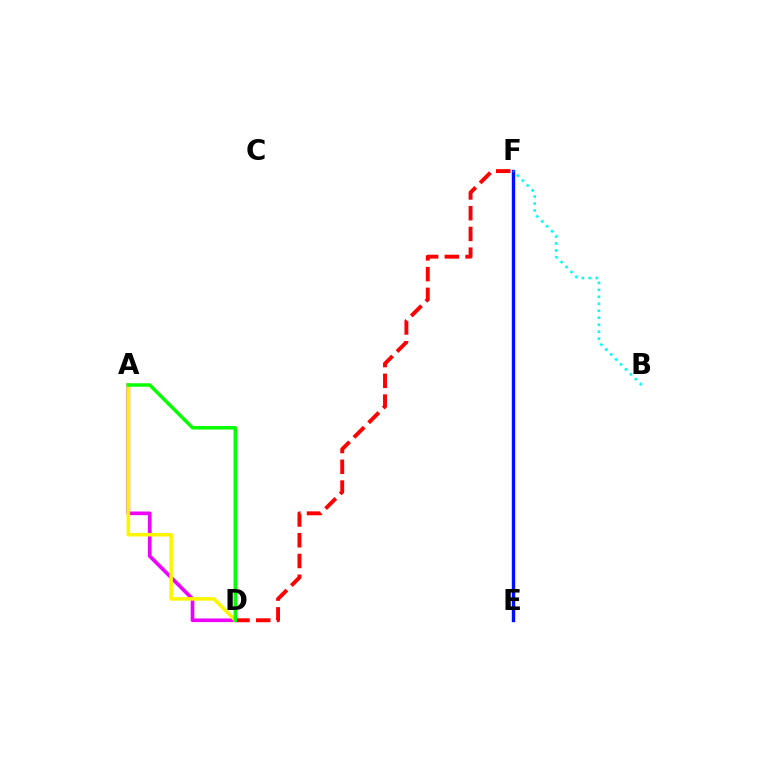{('A', 'D'): [{'color': '#ee00ff', 'line_style': 'solid', 'thickness': 2.64}, {'color': '#fcf500', 'line_style': 'solid', 'thickness': 2.56}, {'color': '#08ff00', 'line_style': 'solid', 'thickness': 2.52}], ('E', 'F'): [{'color': '#0010ff', 'line_style': 'solid', 'thickness': 2.45}], ('D', 'F'): [{'color': '#ff0000', 'line_style': 'dashed', 'thickness': 2.82}], ('B', 'F'): [{'color': '#00fff6', 'line_style': 'dotted', 'thickness': 1.89}]}